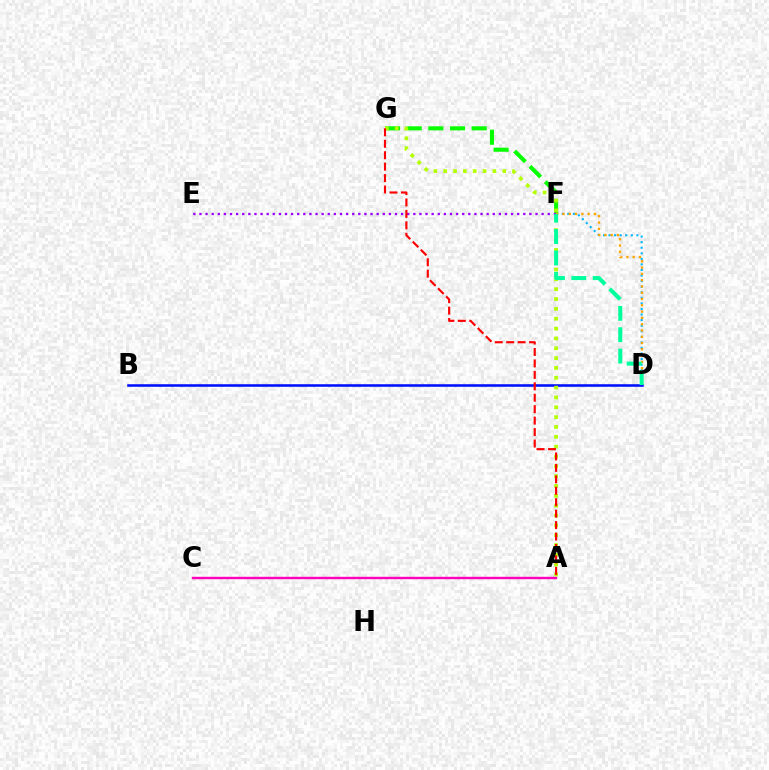{('D', 'F'): [{'color': '#00b5ff', 'line_style': 'dotted', 'thickness': 1.51}, {'color': '#ffa500', 'line_style': 'dotted', 'thickness': 1.71}, {'color': '#00ff9d', 'line_style': 'dashed', 'thickness': 2.91}], ('B', 'D'): [{'color': '#0010ff', 'line_style': 'solid', 'thickness': 1.85}], ('A', 'C'): [{'color': '#ff00bd', 'line_style': 'solid', 'thickness': 1.73}], ('F', 'G'): [{'color': '#08ff00', 'line_style': 'dashed', 'thickness': 2.94}], ('E', 'F'): [{'color': '#9b00ff', 'line_style': 'dotted', 'thickness': 1.66}], ('A', 'G'): [{'color': '#b3ff00', 'line_style': 'dotted', 'thickness': 2.67}, {'color': '#ff0000', 'line_style': 'dashed', 'thickness': 1.55}]}